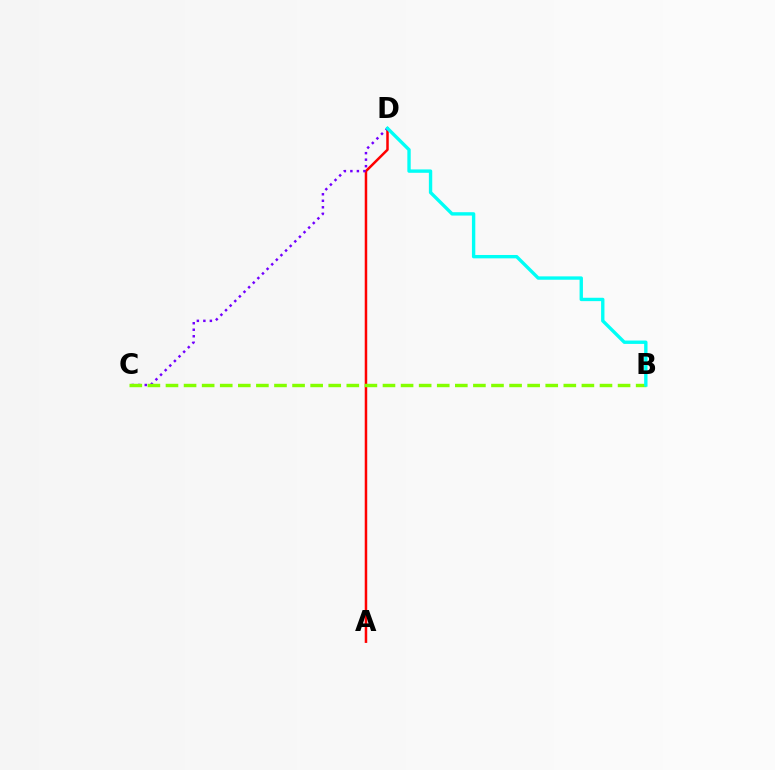{('A', 'D'): [{'color': '#ff0000', 'line_style': 'solid', 'thickness': 1.8}], ('C', 'D'): [{'color': '#7200ff', 'line_style': 'dotted', 'thickness': 1.77}], ('B', 'C'): [{'color': '#84ff00', 'line_style': 'dashed', 'thickness': 2.46}], ('B', 'D'): [{'color': '#00fff6', 'line_style': 'solid', 'thickness': 2.42}]}